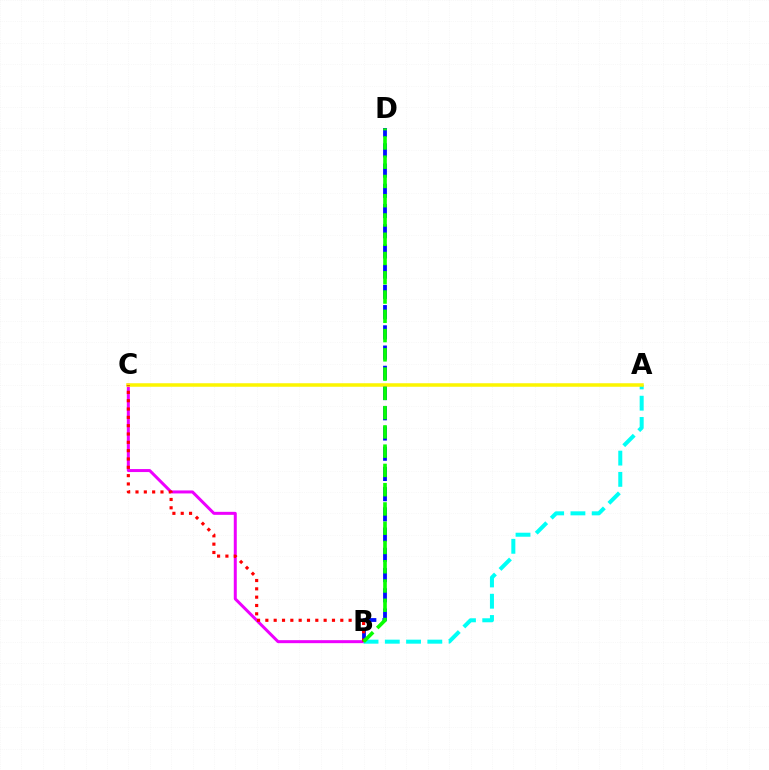{('B', 'D'): [{'color': '#0010ff', 'line_style': 'dashed', 'thickness': 2.75}, {'color': '#08ff00', 'line_style': 'dashed', 'thickness': 2.62}], ('B', 'C'): [{'color': '#ee00ff', 'line_style': 'solid', 'thickness': 2.16}, {'color': '#ff0000', 'line_style': 'dotted', 'thickness': 2.26}], ('A', 'B'): [{'color': '#00fff6', 'line_style': 'dashed', 'thickness': 2.89}], ('A', 'C'): [{'color': '#fcf500', 'line_style': 'solid', 'thickness': 2.53}]}